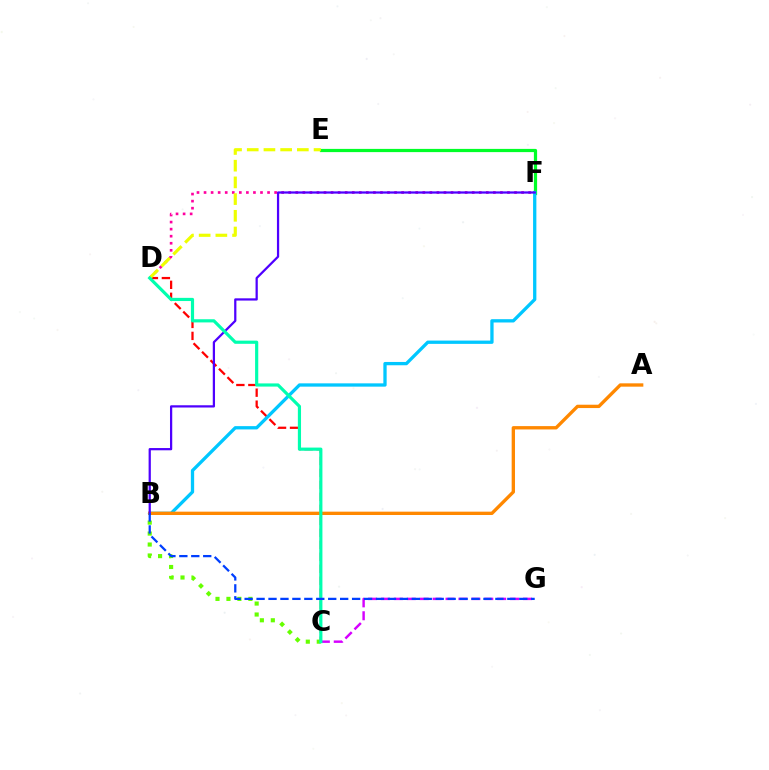{('C', 'D'): [{'color': '#ff0000', 'line_style': 'dashed', 'thickness': 1.63}, {'color': '#00ffaf', 'line_style': 'solid', 'thickness': 2.28}], ('E', 'F'): [{'color': '#00ff27', 'line_style': 'solid', 'thickness': 2.32}], ('B', 'C'): [{'color': '#66ff00', 'line_style': 'dotted', 'thickness': 2.98}], ('C', 'G'): [{'color': '#d600ff', 'line_style': 'dashed', 'thickness': 1.75}], ('B', 'F'): [{'color': '#00c7ff', 'line_style': 'solid', 'thickness': 2.38}, {'color': '#4f00ff', 'line_style': 'solid', 'thickness': 1.62}], ('D', 'F'): [{'color': '#ff00a0', 'line_style': 'dotted', 'thickness': 1.92}], ('D', 'E'): [{'color': '#eeff00', 'line_style': 'dashed', 'thickness': 2.27}], ('A', 'B'): [{'color': '#ff8800', 'line_style': 'solid', 'thickness': 2.4}], ('B', 'G'): [{'color': '#003fff', 'line_style': 'dashed', 'thickness': 1.62}]}